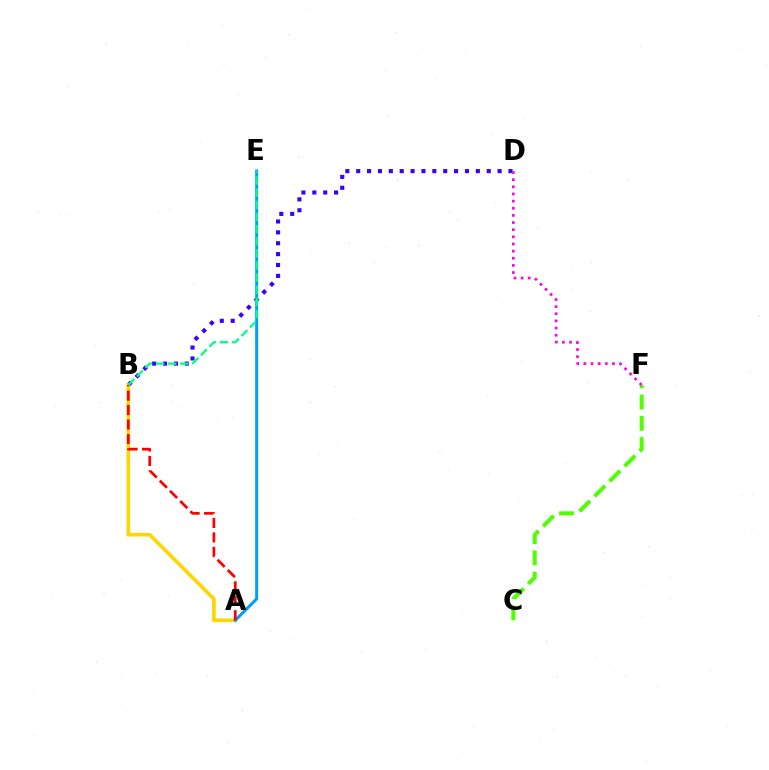{('B', 'D'): [{'color': '#3700ff', 'line_style': 'dotted', 'thickness': 2.96}], ('A', 'B'): [{'color': '#ffd500', 'line_style': 'solid', 'thickness': 2.61}, {'color': '#ff0000', 'line_style': 'dashed', 'thickness': 1.96}], ('C', 'F'): [{'color': '#4fff00', 'line_style': 'dashed', 'thickness': 2.89}], ('A', 'E'): [{'color': '#009eff', 'line_style': 'solid', 'thickness': 2.18}], ('D', 'F'): [{'color': '#ff00ed', 'line_style': 'dotted', 'thickness': 1.94}], ('B', 'E'): [{'color': '#00ff86', 'line_style': 'dashed', 'thickness': 1.65}]}